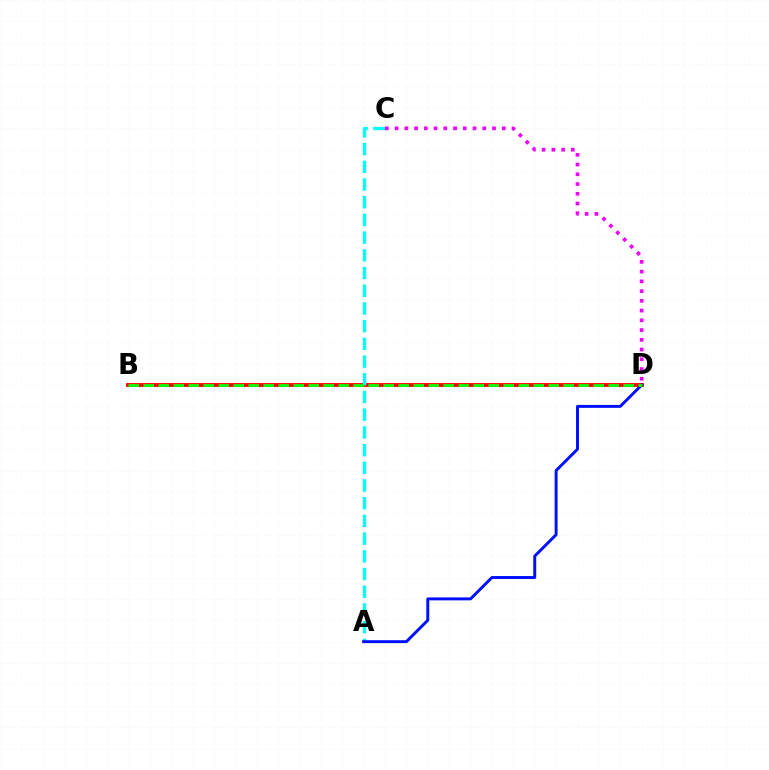{('B', 'D'): [{'color': '#fcf500', 'line_style': 'dotted', 'thickness': 1.82}, {'color': '#ff0000', 'line_style': 'solid', 'thickness': 2.77}, {'color': '#08ff00', 'line_style': 'dashed', 'thickness': 2.04}], ('A', 'C'): [{'color': '#00fff6', 'line_style': 'dashed', 'thickness': 2.41}], ('A', 'D'): [{'color': '#0010ff', 'line_style': 'solid', 'thickness': 2.11}], ('C', 'D'): [{'color': '#ee00ff', 'line_style': 'dotted', 'thickness': 2.65}]}